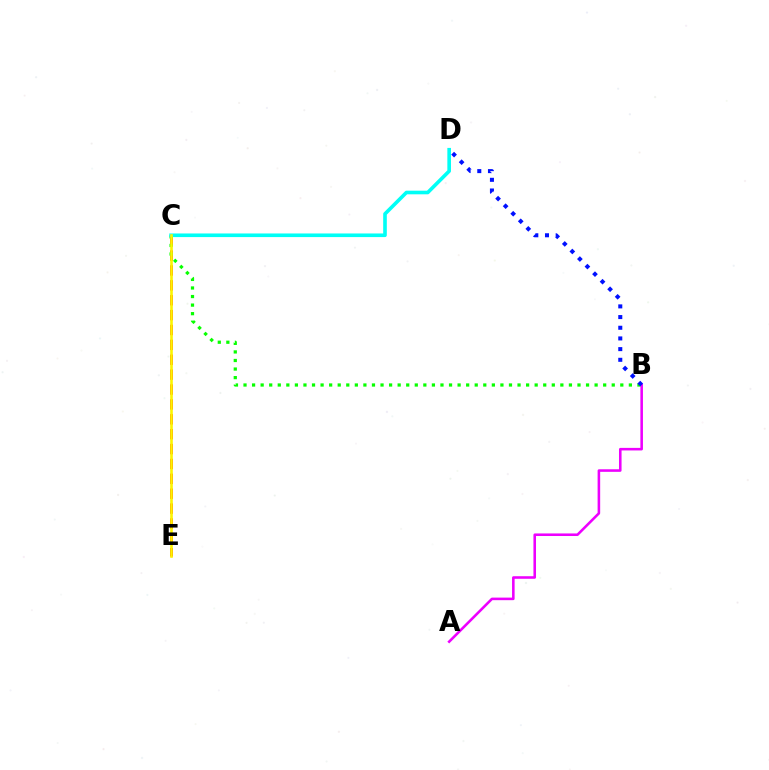{('C', 'E'): [{'color': '#ff0000', 'line_style': 'dashed', 'thickness': 2.02}, {'color': '#fcf500', 'line_style': 'solid', 'thickness': 1.88}], ('A', 'B'): [{'color': '#ee00ff', 'line_style': 'solid', 'thickness': 1.85}], ('B', 'C'): [{'color': '#08ff00', 'line_style': 'dotted', 'thickness': 2.33}], ('C', 'D'): [{'color': '#00fff6', 'line_style': 'solid', 'thickness': 2.61}], ('B', 'D'): [{'color': '#0010ff', 'line_style': 'dotted', 'thickness': 2.9}]}